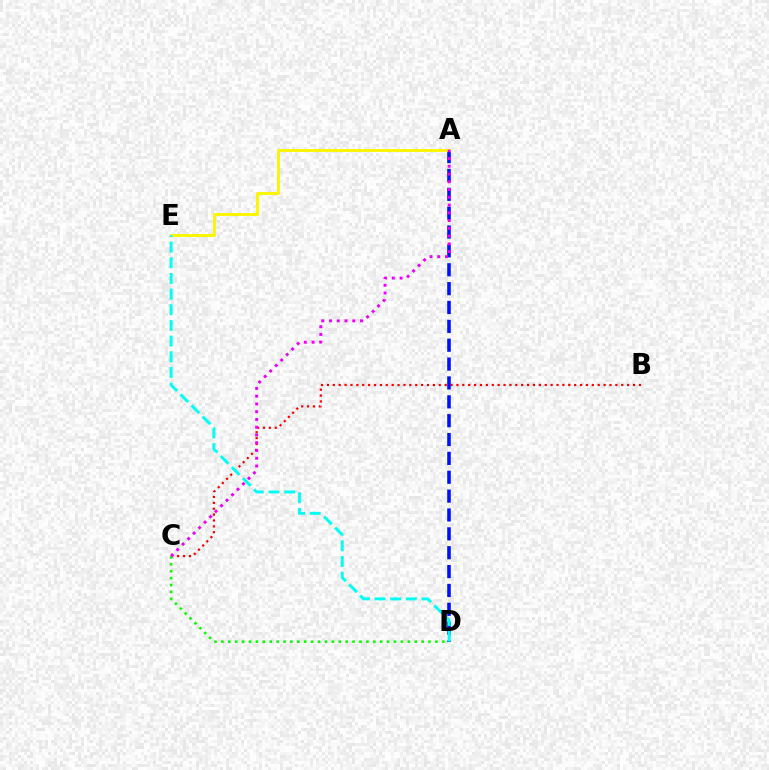{('B', 'C'): [{'color': '#ff0000', 'line_style': 'dotted', 'thickness': 1.6}], ('A', 'D'): [{'color': '#0010ff', 'line_style': 'dashed', 'thickness': 2.56}], ('A', 'E'): [{'color': '#fcf500', 'line_style': 'solid', 'thickness': 2.09}], ('C', 'D'): [{'color': '#08ff00', 'line_style': 'dotted', 'thickness': 1.88}], ('D', 'E'): [{'color': '#00fff6', 'line_style': 'dashed', 'thickness': 2.13}], ('A', 'C'): [{'color': '#ee00ff', 'line_style': 'dotted', 'thickness': 2.11}]}